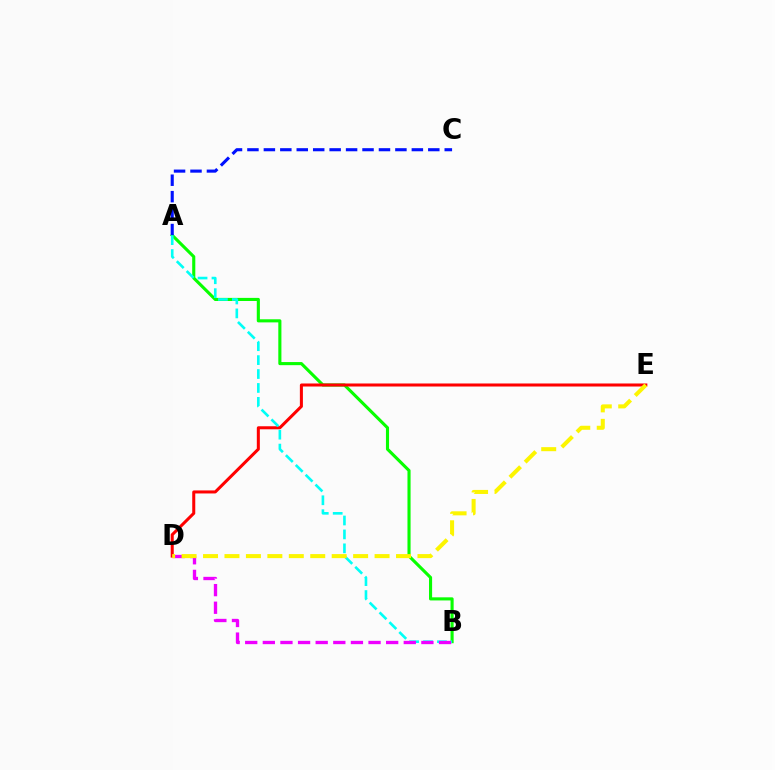{('A', 'B'): [{'color': '#08ff00', 'line_style': 'solid', 'thickness': 2.24}, {'color': '#00fff6', 'line_style': 'dashed', 'thickness': 1.89}], ('D', 'E'): [{'color': '#ff0000', 'line_style': 'solid', 'thickness': 2.18}, {'color': '#fcf500', 'line_style': 'dashed', 'thickness': 2.91}], ('A', 'C'): [{'color': '#0010ff', 'line_style': 'dashed', 'thickness': 2.23}], ('B', 'D'): [{'color': '#ee00ff', 'line_style': 'dashed', 'thickness': 2.39}]}